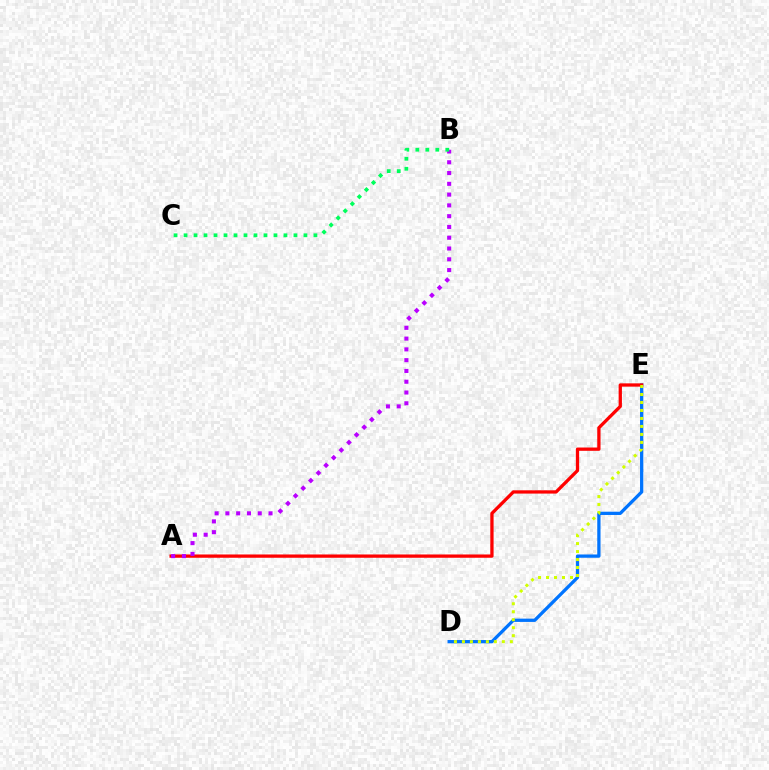{('D', 'E'): [{'color': '#0074ff', 'line_style': 'solid', 'thickness': 2.36}, {'color': '#d1ff00', 'line_style': 'dotted', 'thickness': 2.17}], ('A', 'E'): [{'color': '#ff0000', 'line_style': 'solid', 'thickness': 2.37}], ('A', 'B'): [{'color': '#b900ff', 'line_style': 'dotted', 'thickness': 2.93}], ('B', 'C'): [{'color': '#00ff5c', 'line_style': 'dotted', 'thickness': 2.71}]}